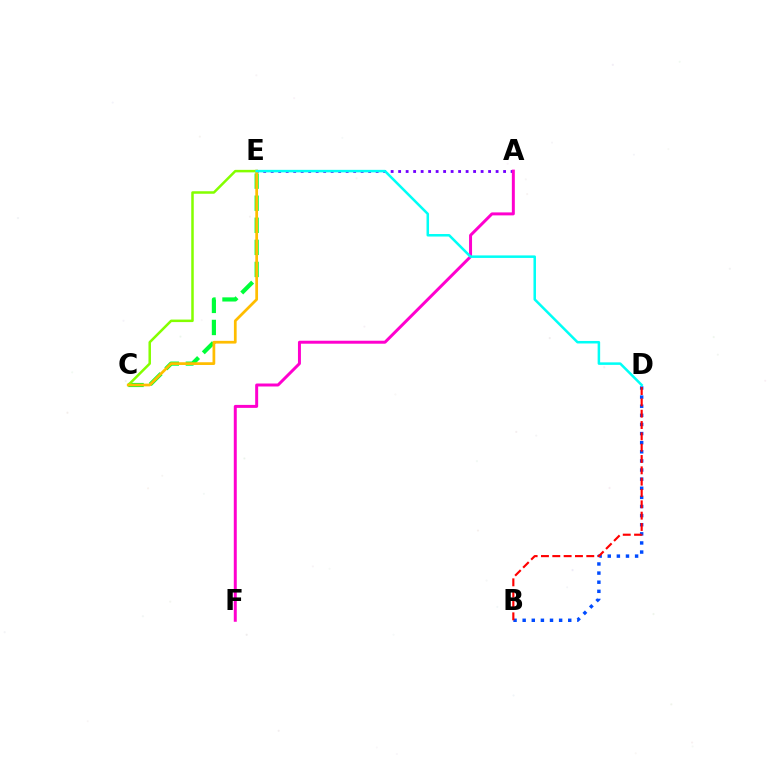{('B', 'D'): [{'color': '#004bff', 'line_style': 'dotted', 'thickness': 2.48}, {'color': '#ff0000', 'line_style': 'dashed', 'thickness': 1.54}], ('A', 'E'): [{'color': '#7200ff', 'line_style': 'dotted', 'thickness': 2.04}], ('C', 'E'): [{'color': '#00ff39', 'line_style': 'dashed', 'thickness': 3.0}, {'color': '#84ff00', 'line_style': 'solid', 'thickness': 1.81}, {'color': '#ffbd00', 'line_style': 'solid', 'thickness': 1.97}], ('A', 'F'): [{'color': '#ff00cf', 'line_style': 'solid', 'thickness': 2.14}], ('D', 'E'): [{'color': '#00fff6', 'line_style': 'solid', 'thickness': 1.81}]}